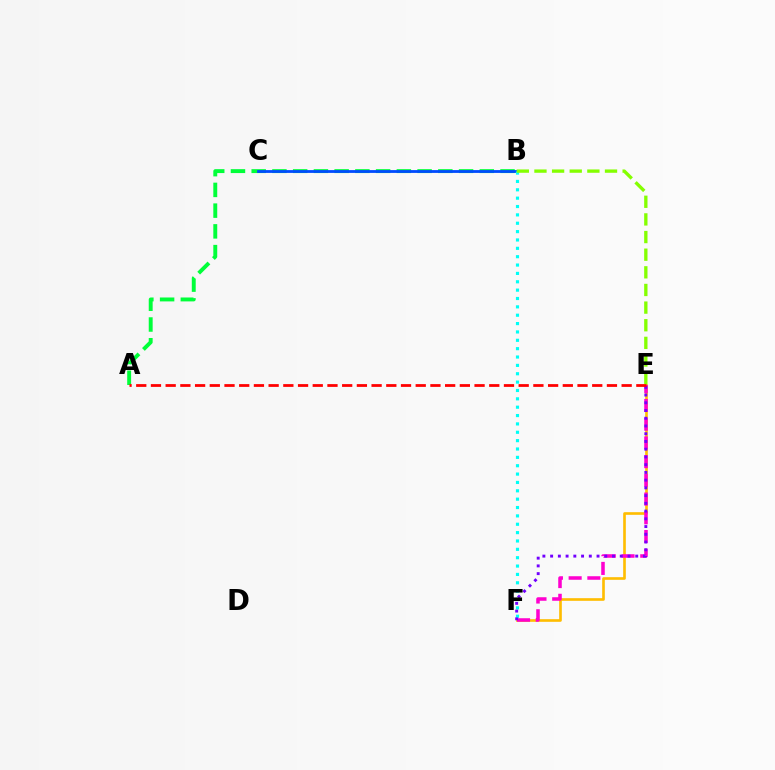{('E', 'F'): [{'color': '#ffbd00', 'line_style': 'solid', 'thickness': 1.9}, {'color': '#ff00cf', 'line_style': 'dashed', 'thickness': 2.54}, {'color': '#7200ff', 'line_style': 'dotted', 'thickness': 2.1}], ('A', 'B'): [{'color': '#00ff39', 'line_style': 'dashed', 'thickness': 2.82}], ('B', 'C'): [{'color': '#004bff', 'line_style': 'solid', 'thickness': 2.02}], ('B', 'F'): [{'color': '#00fff6', 'line_style': 'dotted', 'thickness': 2.27}], ('B', 'E'): [{'color': '#84ff00', 'line_style': 'dashed', 'thickness': 2.4}], ('A', 'E'): [{'color': '#ff0000', 'line_style': 'dashed', 'thickness': 2.0}]}